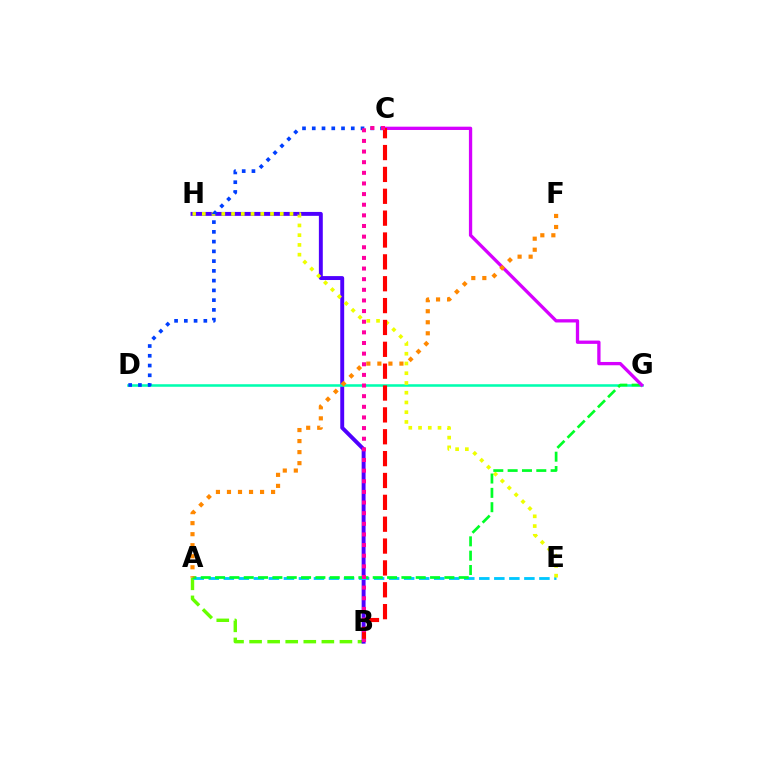{('A', 'B'): [{'color': '#66ff00', 'line_style': 'dashed', 'thickness': 2.45}], ('B', 'H'): [{'color': '#4f00ff', 'line_style': 'solid', 'thickness': 2.82}], ('D', 'G'): [{'color': '#00ffaf', 'line_style': 'solid', 'thickness': 1.83}], ('A', 'E'): [{'color': '#00c7ff', 'line_style': 'dashed', 'thickness': 2.04}], ('E', 'H'): [{'color': '#eeff00', 'line_style': 'dotted', 'thickness': 2.65}], ('A', 'G'): [{'color': '#00ff27', 'line_style': 'dashed', 'thickness': 1.95}], ('C', 'G'): [{'color': '#d600ff', 'line_style': 'solid', 'thickness': 2.37}], ('C', 'D'): [{'color': '#003fff', 'line_style': 'dotted', 'thickness': 2.65}], ('A', 'F'): [{'color': '#ff8800', 'line_style': 'dotted', 'thickness': 3.0}], ('B', 'C'): [{'color': '#ff0000', 'line_style': 'dashed', 'thickness': 2.97}, {'color': '#ff00a0', 'line_style': 'dotted', 'thickness': 2.89}]}